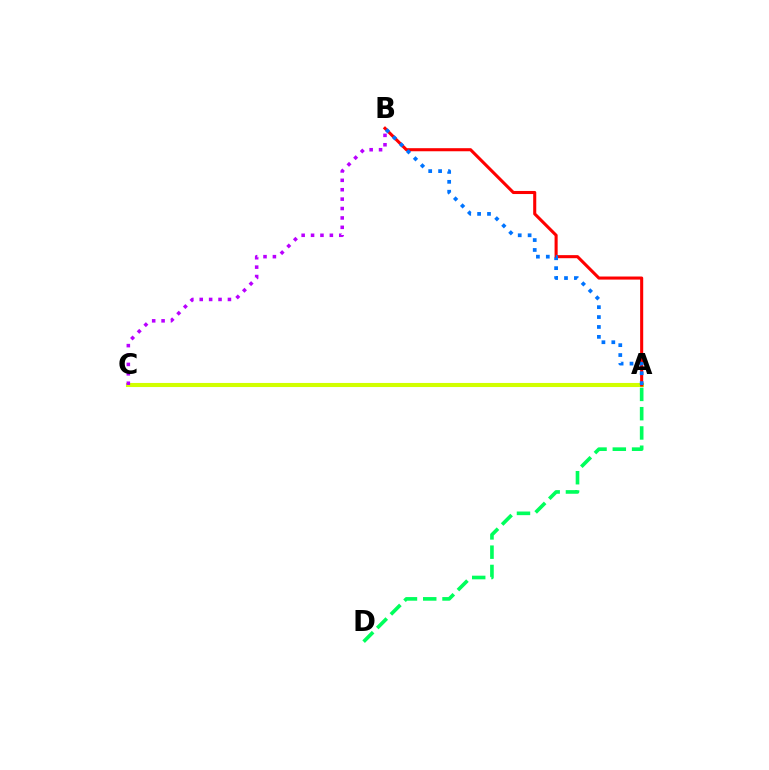{('A', 'C'): [{'color': '#d1ff00', 'line_style': 'solid', 'thickness': 2.94}], ('A', 'B'): [{'color': '#ff0000', 'line_style': 'solid', 'thickness': 2.22}, {'color': '#0074ff', 'line_style': 'dotted', 'thickness': 2.69}], ('B', 'C'): [{'color': '#b900ff', 'line_style': 'dotted', 'thickness': 2.55}], ('A', 'D'): [{'color': '#00ff5c', 'line_style': 'dashed', 'thickness': 2.62}]}